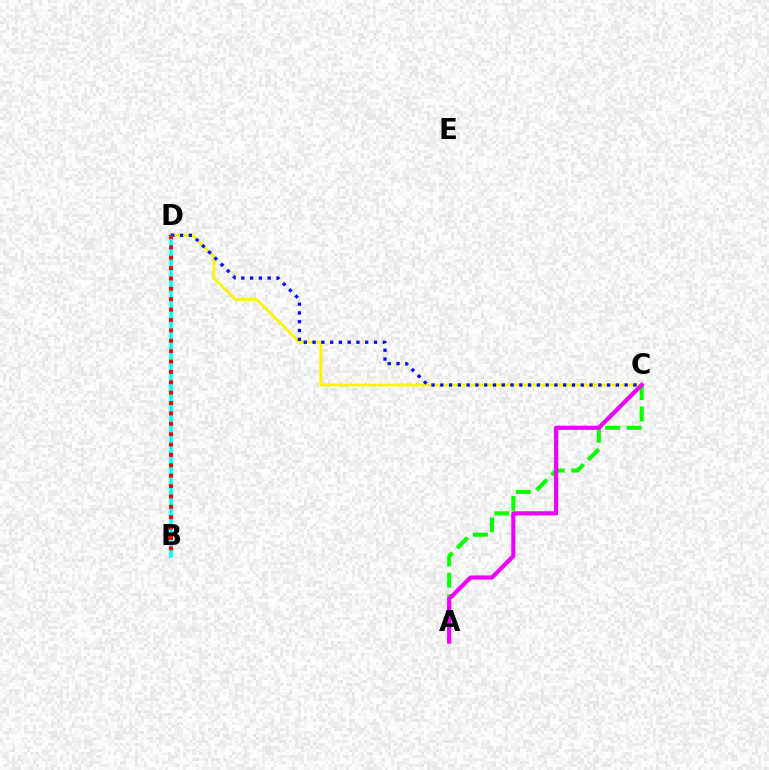{('A', 'C'): [{'color': '#08ff00', 'line_style': 'dashed', 'thickness': 2.91}, {'color': '#ee00ff', 'line_style': 'solid', 'thickness': 2.99}], ('C', 'D'): [{'color': '#fcf500', 'line_style': 'solid', 'thickness': 1.99}, {'color': '#0010ff', 'line_style': 'dotted', 'thickness': 2.38}], ('B', 'D'): [{'color': '#00fff6', 'line_style': 'solid', 'thickness': 2.59}, {'color': '#ff0000', 'line_style': 'dotted', 'thickness': 2.82}]}